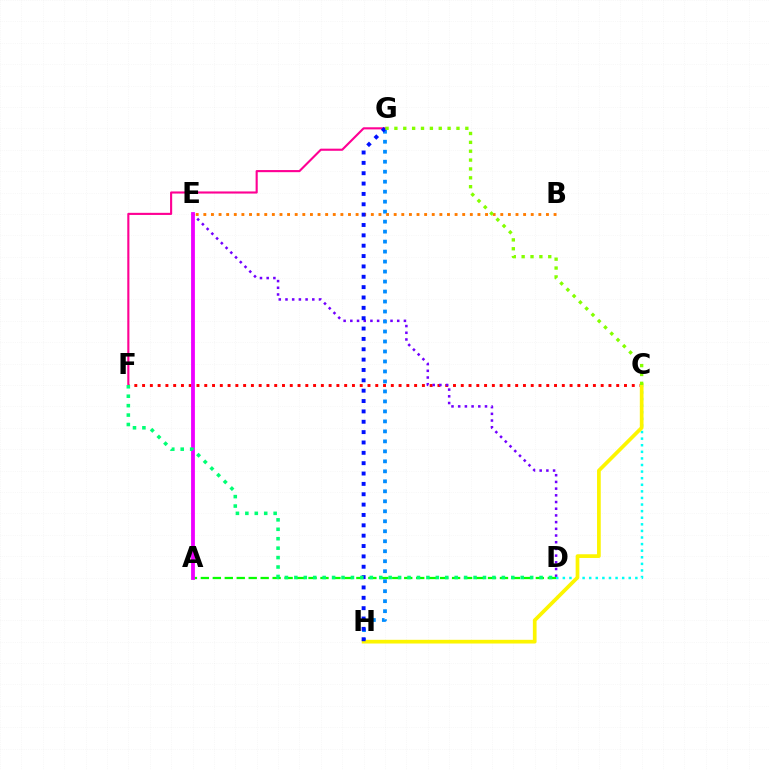{('C', 'F'): [{'color': '#ff0000', 'line_style': 'dotted', 'thickness': 2.11}], ('D', 'E'): [{'color': '#7200ff', 'line_style': 'dotted', 'thickness': 1.82}], ('C', 'D'): [{'color': '#00fff6', 'line_style': 'dotted', 'thickness': 1.79}], ('F', 'G'): [{'color': '#ff0094', 'line_style': 'solid', 'thickness': 1.53}], ('A', 'D'): [{'color': '#08ff00', 'line_style': 'dashed', 'thickness': 1.63}], ('G', 'H'): [{'color': '#008cff', 'line_style': 'dotted', 'thickness': 2.71}, {'color': '#0010ff', 'line_style': 'dotted', 'thickness': 2.81}], ('B', 'E'): [{'color': '#ff7c00', 'line_style': 'dotted', 'thickness': 2.07}], ('C', 'H'): [{'color': '#fcf500', 'line_style': 'solid', 'thickness': 2.67}], ('C', 'G'): [{'color': '#84ff00', 'line_style': 'dotted', 'thickness': 2.41}], ('A', 'E'): [{'color': '#ee00ff', 'line_style': 'solid', 'thickness': 2.74}], ('D', 'F'): [{'color': '#00ff74', 'line_style': 'dotted', 'thickness': 2.56}]}